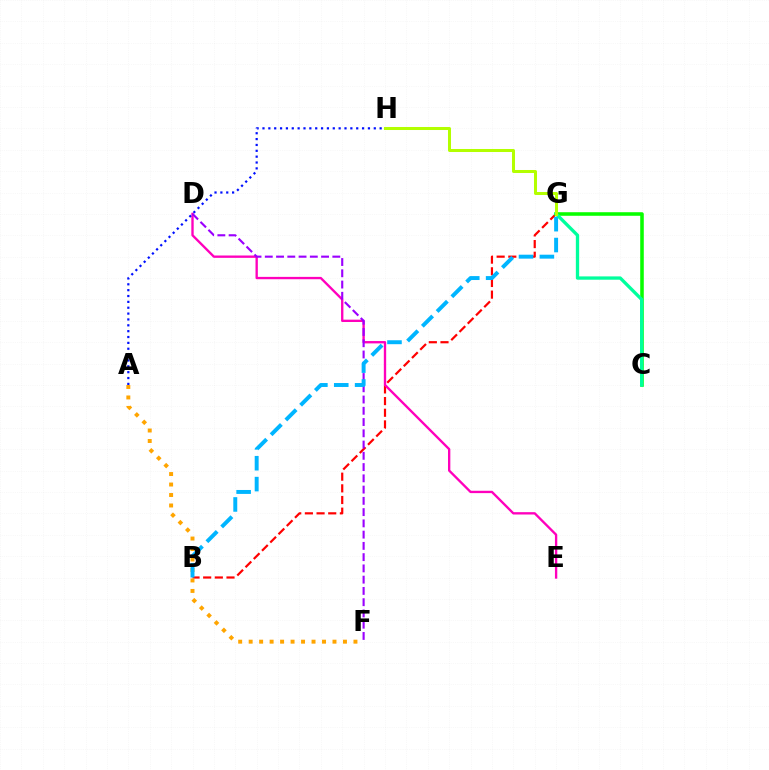{('B', 'G'): [{'color': '#ff0000', 'line_style': 'dashed', 'thickness': 1.58}, {'color': '#00b5ff', 'line_style': 'dashed', 'thickness': 2.84}], ('C', 'G'): [{'color': '#08ff00', 'line_style': 'solid', 'thickness': 2.56}, {'color': '#00ff9d', 'line_style': 'solid', 'thickness': 2.38}], ('D', 'E'): [{'color': '#ff00bd', 'line_style': 'solid', 'thickness': 1.69}], ('A', 'F'): [{'color': '#ffa500', 'line_style': 'dotted', 'thickness': 2.85}], ('A', 'H'): [{'color': '#0010ff', 'line_style': 'dotted', 'thickness': 1.59}], ('D', 'F'): [{'color': '#9b00ff', 'line_style': 'dashed', 'thickness': 1.53}], ('G', 'H'): [{'color': '#b3ff00', 'line_style': 'solid', 'thickness': 2.18}]}